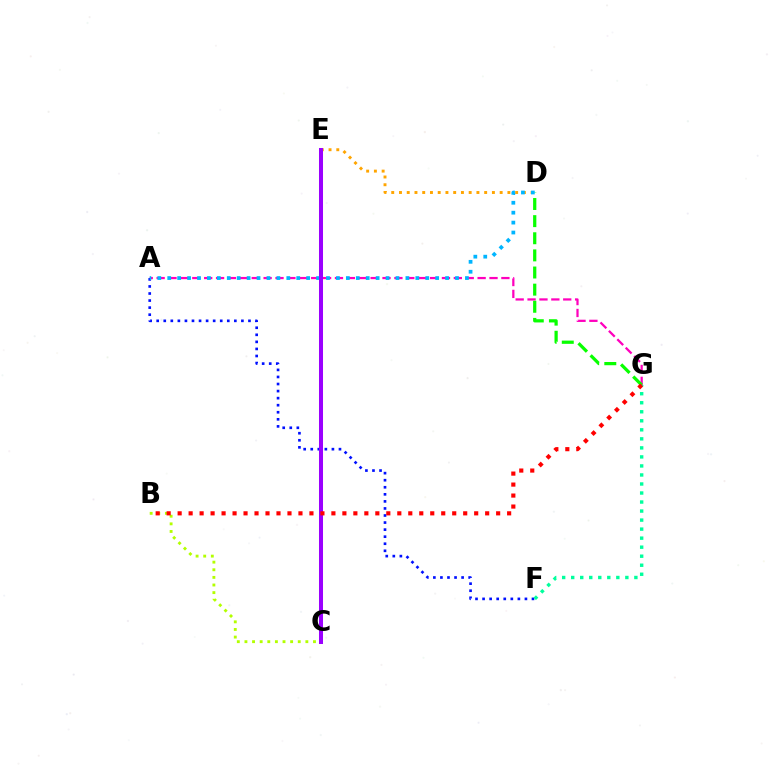{('A', 'G'): [{'color': '#ff00bd', 'line_style': 'dashed', 'thickness': 1.62}], ('A', 'F'): [{'color': '#0010ff', 'line_style': 'dotted', 'thickness': 1.92}], ('F', 'G'): [{'color': '#00ff9d', 'line_style': 'dotted', 'thickness': 2.45}], ('D', 'E'): [{'color': '#ffa500', 'line_style': 'dotted', 'thickness': 2.1}], ('D', 'G'): [{'color': '#08ff00', 'line_style': 'dashed', 'thickness': 2.33}], ('A', 'D'): [{'color': '#00b5ff', 'line_style': 'dotted', 'thickness': 2.7}], ('B', 'C'): [{'color': '#b3ff00', 'line_style': 'dotted', 'thickness': 2.07}], ('C', 'E'): [{'color': '#9b00ff', 'line_style': 'solid', 'thickness': 2.89}], ('B', 'G'): [{'color': '#ff0000', 'line_style': 'dotted', 'thickness': 2.98}]}